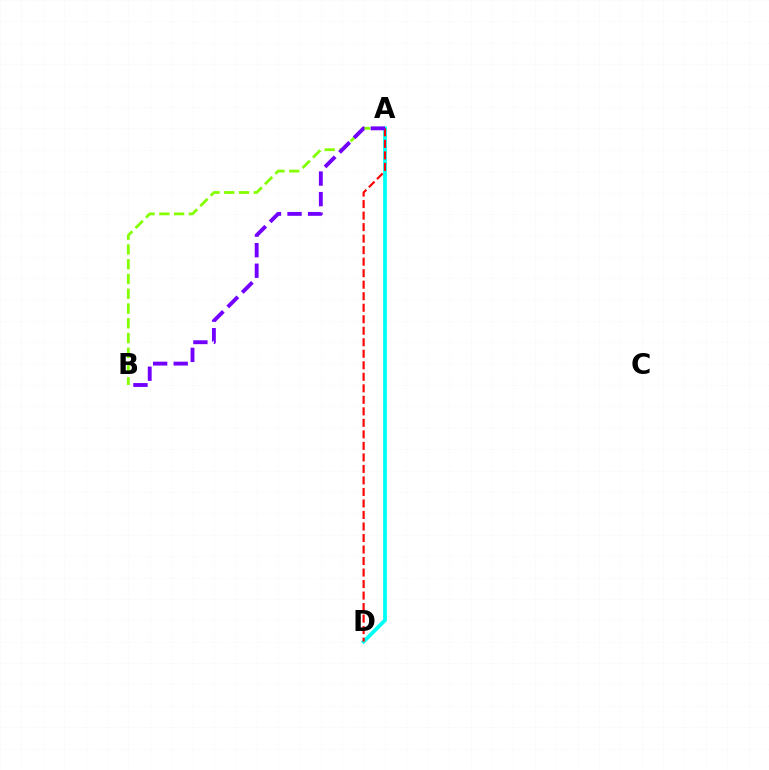{('A', 'D'): [{'color': '#00fff6', 'line_style': 'solid', 'thickness': 2.71}, {'color': '#ff0000', 'line_style': 'dashed', 'thickness': 1.56}], ('A', 'B'): [{'color': '#84ff00', 'line_style': 'dashed', 'thickness': 2.01}, {'color': '#7200ff', 'line_style': 'dashed', 'thickness': 2.79}]}